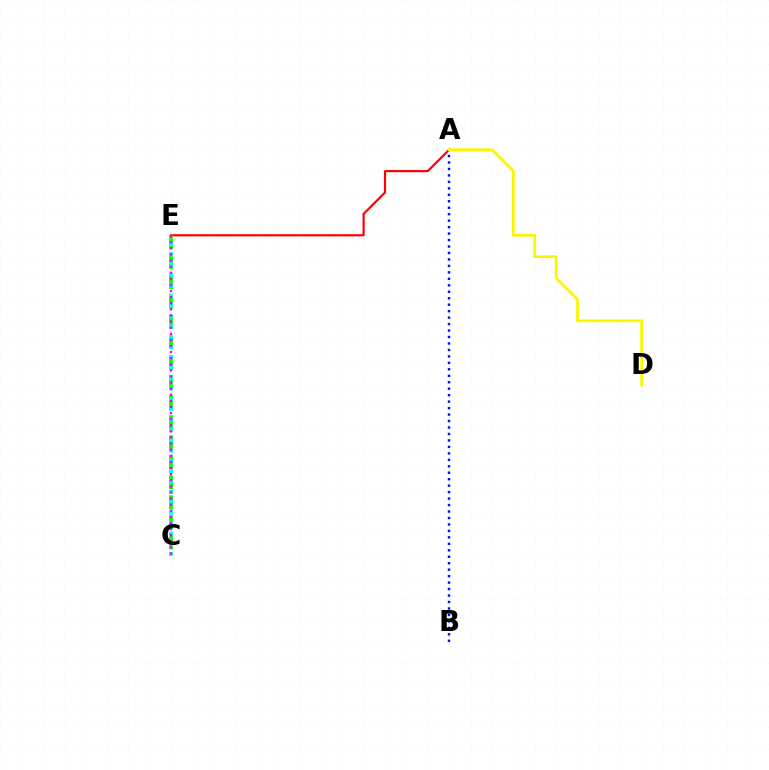{('A', 'E'): [{'color': '#ff0000', 'line_style': 'solid', 'thickness': 1.57}], ('A', 'B'): [{'color': '#0010ff', 'line_style': 'dotted', 'thickness': 1.76}], ('C', 'E'): [{'color': '#08ff00', 'line_style': 'dashed', 'thickness': 2.72}, {'color': '#00fff6', 'line_style': 'dotted', 'thickness': 2.81}, {'color': '#ee00ff', 'line_style': 'dotted', 'thickness': 1.66}], ('A', 'D'): [{'color': '#fcf500', 'line_style': 'solid', 'thickness': 1.99}]}